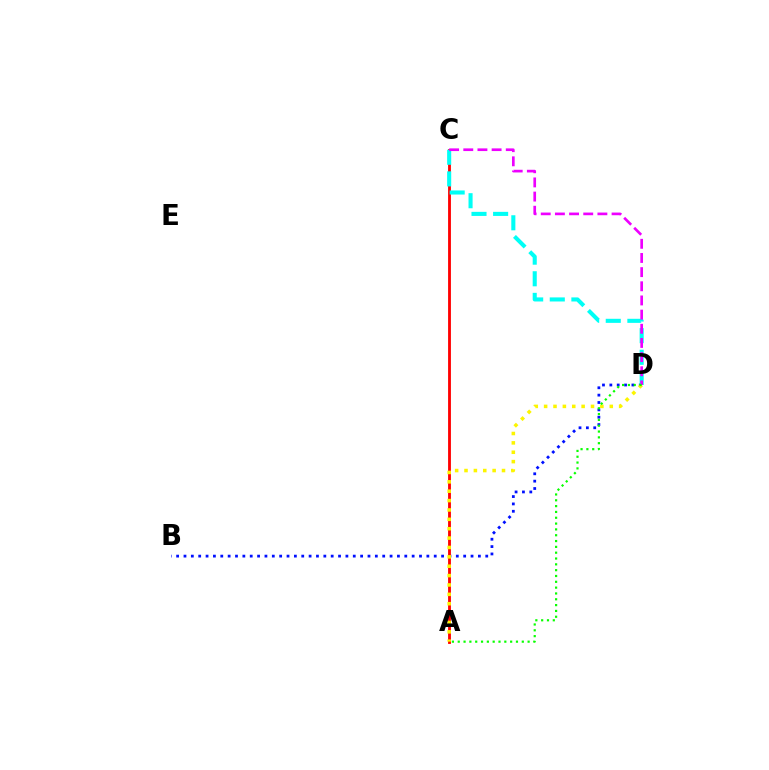{('B', 'D'): [{'color': '#0010ff', 'line_style': 'dotted', 'thickness': 2.0}], ('A', 'C'): [{'color': '#ff0000', 'line_style': 'solid', 'thickness': 2.04}], ('C', 'D'): [{'color': '#00fff6', 'line_style': 'dashed', 'thickness': 2.94}, {'color': '#ee00ff', 'line_style': 'dashed', 'thickness': 1.92}], ('A', 'D'): [{'color': '#fcf500', 'line_style': 'dotted', 'thickness': 2.55}, {'color': '#08ff00', 'line_style': 'dotted', 'thickness': 1.58}]}